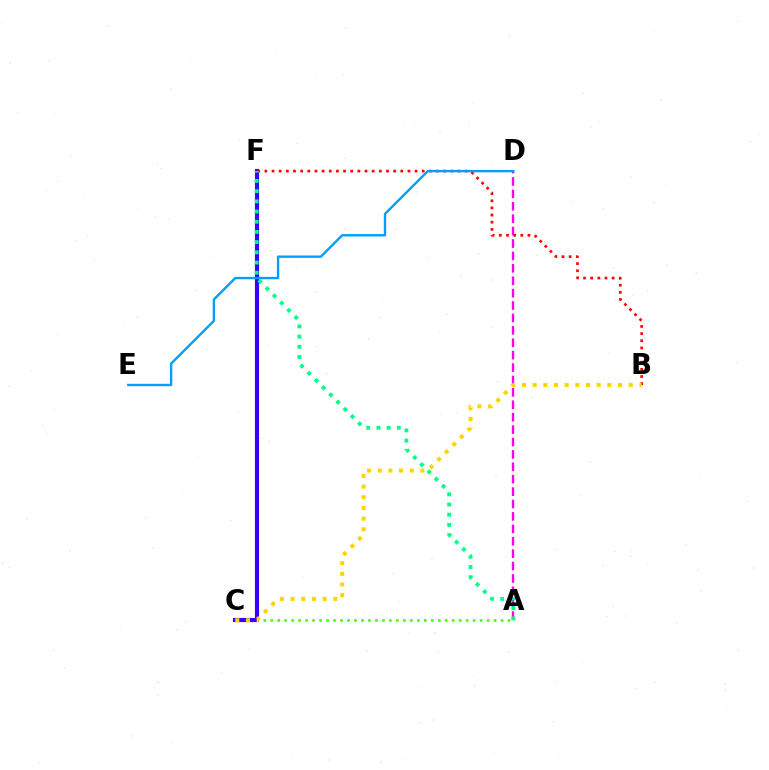{('A', 'C'): [{'color': '#4fff00', 'line_style': 'dotted', 'thickness': 1.9}], ('A', 'D'): [{'color': '#ff00ed', 'line_style': 'dashed', 'thickness': 1.69}], ('C', 'F'): [{'color': '#3700ff', 'line_style': 'solid', 'thickness': 2.98}], ('B', 'F'): [{'color': '#ff0000', 'line_style': 'dotted', 'thickness': 1.94}], ('D', 'E'): [{'color': '#009eff', 'line_style': 'solid', 'thickness': 1.71}], ('B', 'C'): [{'color': '#ffd500', 'line_style': 'dotted', 'thickness': 2.9}], ('A', 'F'): [{'color': '#00ff86', 'line_style': 'dotted', 'thickness': 2.77}]}